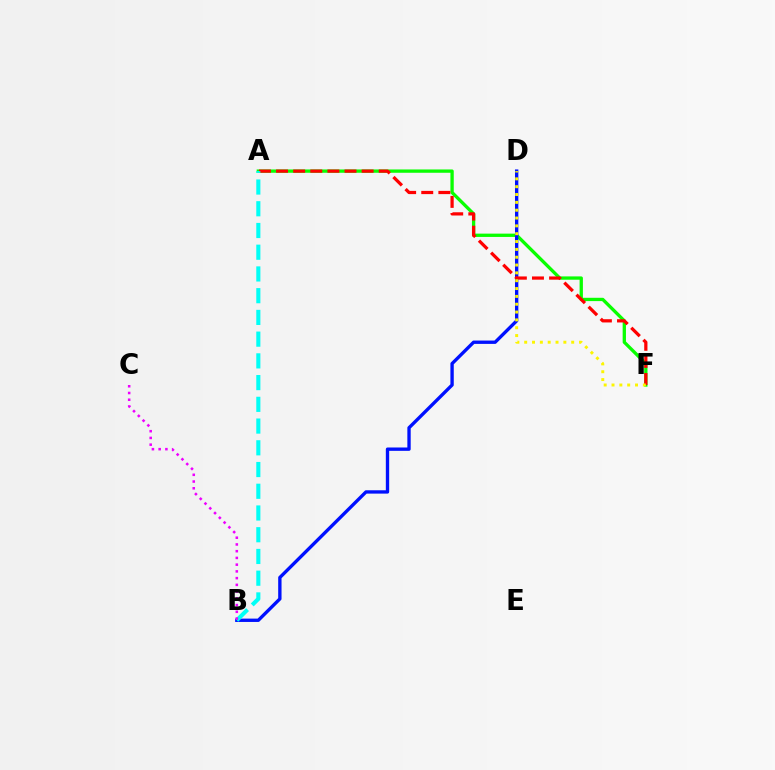{('A', 'F'): [{'color': '#08ff00', 'line_style': 'solid', 'thickness': 2.38}, {'color': '#ff0000', 'line_style': 'dashed', 'thickness': 2.32}], ('B', 'D'): [{'color': '#0010ff', 'line_style': 'solid', 'thickness': 2.41}], ('A', 'B'): [{'color': '#00fff6', 'line_style': 'dashed', 'thickness': 2.95}], ('D', 'F'): [{'color': '#fcf500', 'line_style': 'dotted', 'thickness': 2.13}], ('B', 'C'): [{'color': '#ee00ff', 'line_style': 'dotted', 'thickness': 1.83}]}